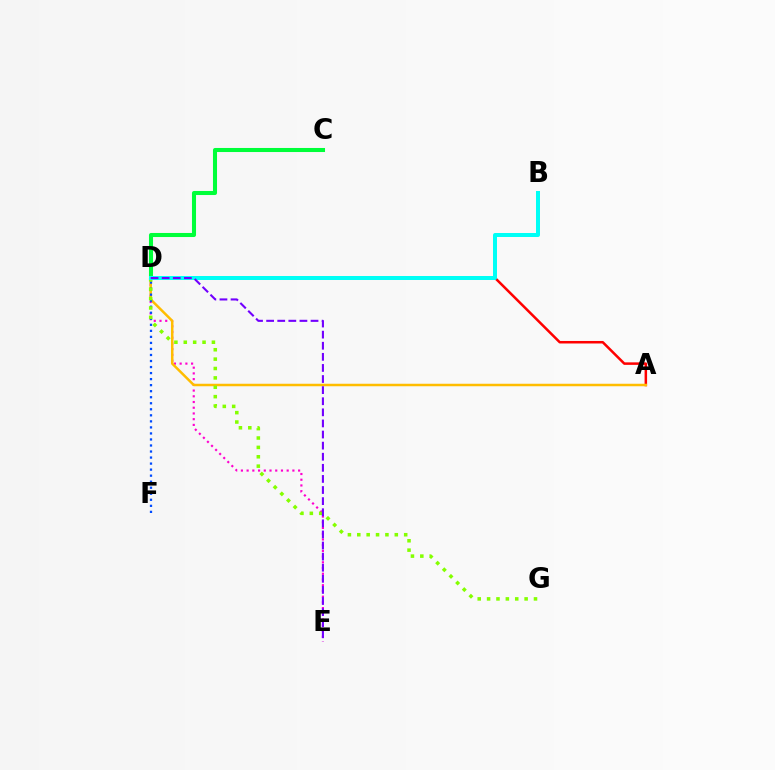{('D', 'E'): [{'color': '#ff00cf', 'line_style': 'dotted', 'thickness': 1.55}, {'color': '#7200ff', 'line_style': 'dashed', 'thickness': 1.51}], ('A', 'D'): [{'color': '#ff0000', 'line_style': 'solid', 'thickness': 1.81}, {'color': '#ffbd00', 'line_style': 'solid', 'thickness': 1.79}], ('C', 'D'): [{'color': '#00ff39', 'line_style': 'solid', 'thickness': 2.92}], ('D', 'F'): [{'color': '#004bff', 'line_style': 'dotted', 'thickness': 1.64}], ('D', 'G'): [{'color': '#84ff00', 'line_style': 'dotted', 'thickness': 2.55}], ('B', 'D'): [{'color': '#00fff6', 'line_style': 'solid', 'thickness': 2.88}]}